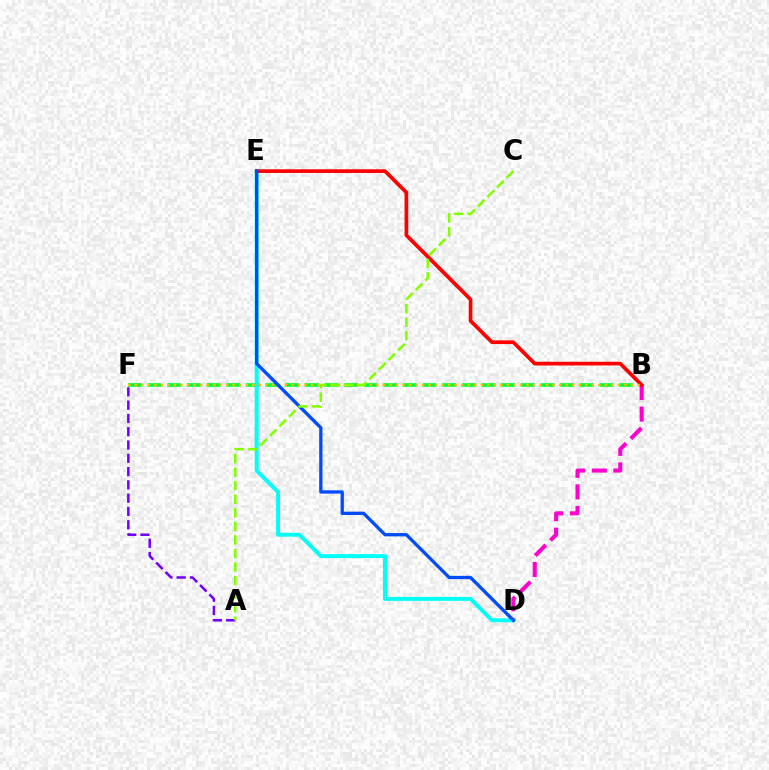{('B', 'F'): [{'color': '#00ff39', 'line_style': 'dashed', 'thickness': 2.67}, {'color': '#ffbd00', 'line_style': 'dotted', 'thickness': 1.77}], ('B', 'D'): [{'color': '#ff00cf', 'line_style': 'dashed', 'thickness': 2.93}], ('A', 'F'): [{'color': '#7200ff', 'line_style': 'dashed', 'thickness': 1.81}], ('D', 'E'): [{'color': '#00fff6', 'line_style': 'solid', 'thickness': 2.85}, {'color': '#004bff', 'line_style': 'solid', 'thickness': 2.37}], ('B', 'E'): [{'color': '#ff0000', 'line_style': 'solid', 'thickness': 2.66}], ('A', 'C'): [{'color': '#84ff00', 'line_style': 'dashed', 'thickness': 1.84}]}